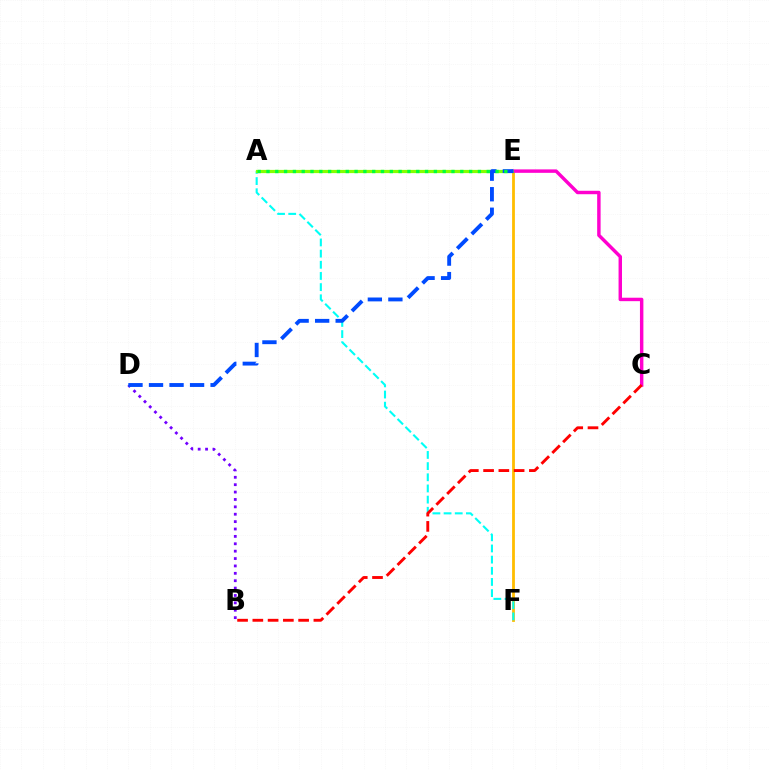{('E', 'F'): [{'color': '#ffbd00', 'line_style': 'solid', 'thickness': 2.02}], ('B', 'D'): [{'color': '#7200ff', 'line_style': 'dotted', 'thickness': 2.01}], ('A', 'F'): [{'color': '#00fff6', 'line_style': 'dashed', 'thickness': 1.52}], ('A', 'E'): [{'color': '#84ff00', 'line_style': 'solid', 'thickness': 2.31}, {'color': '#00ff39', 'line_style': 'dotted', 'thickness': 2.39}], ('C', 'E'): [{'color': '#ff00cf', 'line_style': 'solid', 'thickness': 2.48}], ('B', 'C'): [{'color': '#ff0000', 'line_style': 'dashed', 'thickness': 2.07}], ('D', 'E'): [{'color': '#004bff', 'line_style': 'dashed', 'thickness': 2.79}]}